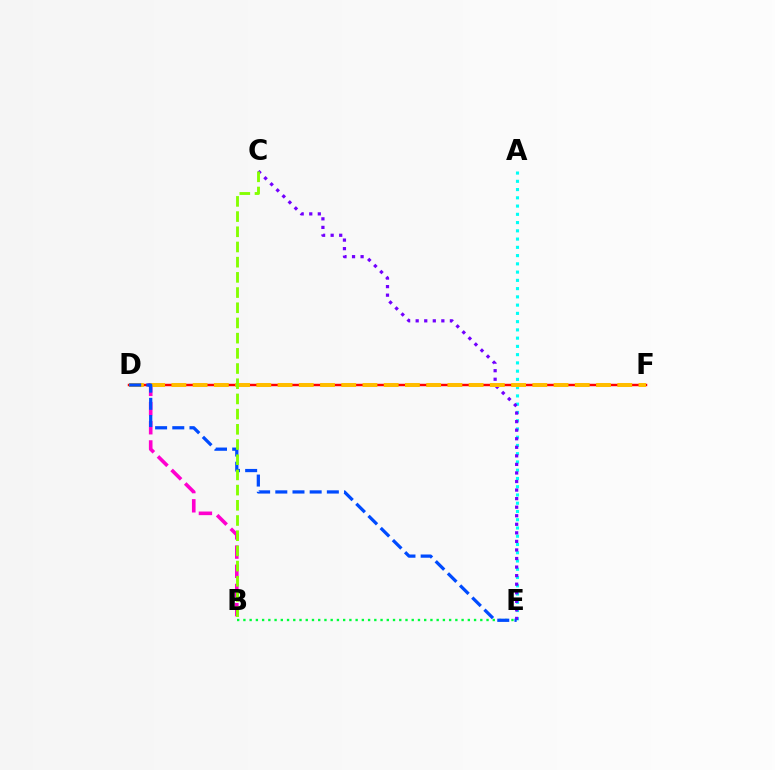{('B', 'D'): [{'color': '#ff00cf', 'line_style': 'dashed', 'thickness': 2.61}], ('A', 'E'): [{'color': '#00fff6', 'line_style': 'dotted', 'thickness': 2.24}], ('D', 'F'): [{'color': '#ff0000', 'line_style': 'solid', 'thickness': 1.77}, {'color': '#ffbd00', 'line_style': 'dashed', 'thickness': 2.88}], ('C', 'E'): [{'color': '#7200ff', 'line_style': 'dotted', 'thickness': 2.32}], ('B', 'E'): [{'color': '#00ff39', 'line_style': 'dotted', 'thickness': 1.69}], ('D', 'E'): [{'color': '#004bff', 'line_style': 'dashed', 'thickness': 2.33}], ('B', 'C'): [{'color': '#84ff00', 'line_style': 'dashed', 'thickness': 2.06}]}